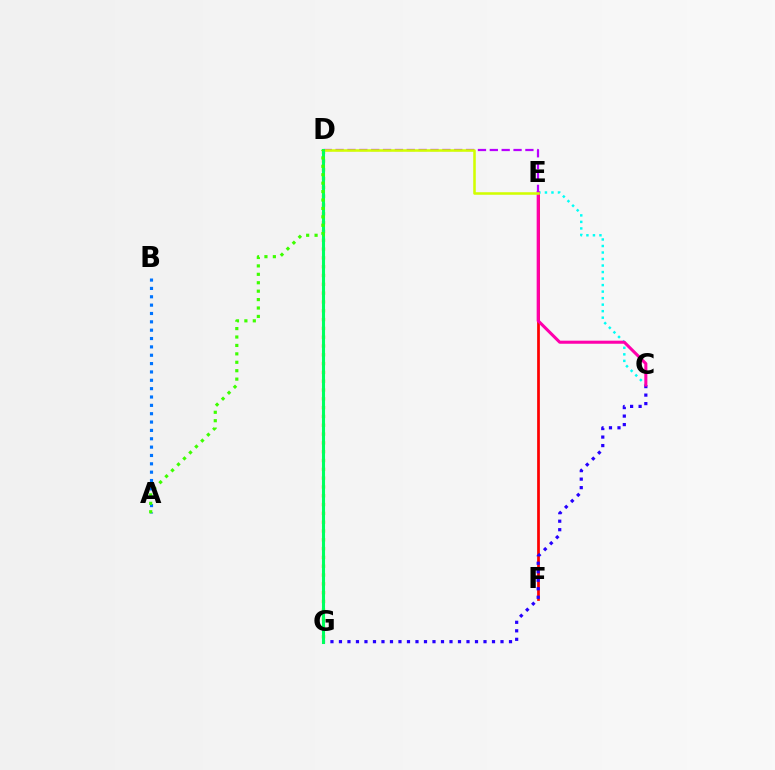{('C', 'E'): [{'color': '#00fff6', 'line_style': 'dotted', 'thickness': 1.77}, {'color': '#ff00ac', 'line_style': 'solid', 'thickness': 2.2}], ('E', 'F'): [{'color': '#ff0000', 'line_style': 'solid', 'thickness': 1.96}], ('C', 'G'): [{'color': '#2500ff', 'line_style': 'dotted', 'thickness': 2.31}], ('A', 'B'): [{'color': '#0074ff', 'line_style': 'dotted', 'thickness': 2.27}], ('D', 'G'): [{'color': '#ff9400', 'line_style': 'dotted', 'thickness': 2.39}, {'color': '#00ff5c', 'line_style': 'solid', 'thickness': 2.21}], ('D', 'E'): [{'color': '#b900ff', 'line_style': 'dashed', 'thickness': 1.61}, {'color': '#d1ff00', 'line_style': 'solid', 'thickness': 1.83}], ('A', 'D'): [{'color': '#3dff00', 'line_style': 'dotted', 'thickness': 2.29}]}